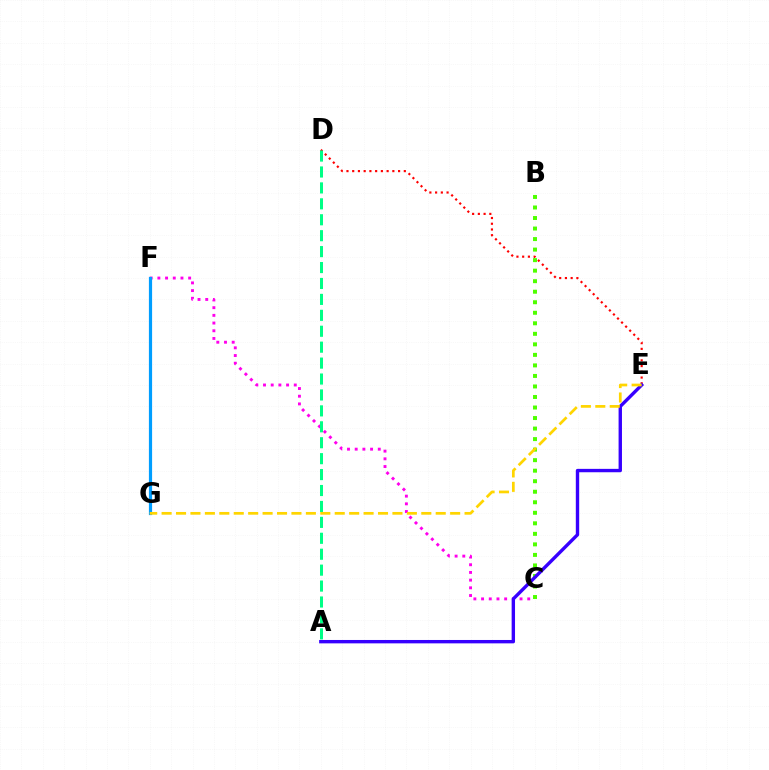{('D', 'E'): [{'color': '#ff0000', 'line_style': 'dotted', 'thickness': 1.56}], ('C', 'F'): [{'color': '#ff00ed', 'line_style': 'dotted', 'thickness': 2.09}], ('B', 'C'): [{'color': '#4fff00', 'line_style': 'dotted', 'thickness': 2.86}], ('A', 'D'): [{'color': '#00ff86', 'line_style': 'dashed', 'thickness': 2.16}], ('F', 'G'): [{'color': '#009eff', 'line_style': 'solid', 'thickness': 2.3}], ('A', 'E'): [{'color': '#3700ff', 'line_style': 'solid', 'thickness': 2.43}], ('E', 'G'): [{'color': '#ffd500', 'line_style': 'dashed', 'thickness': 1.96}]}